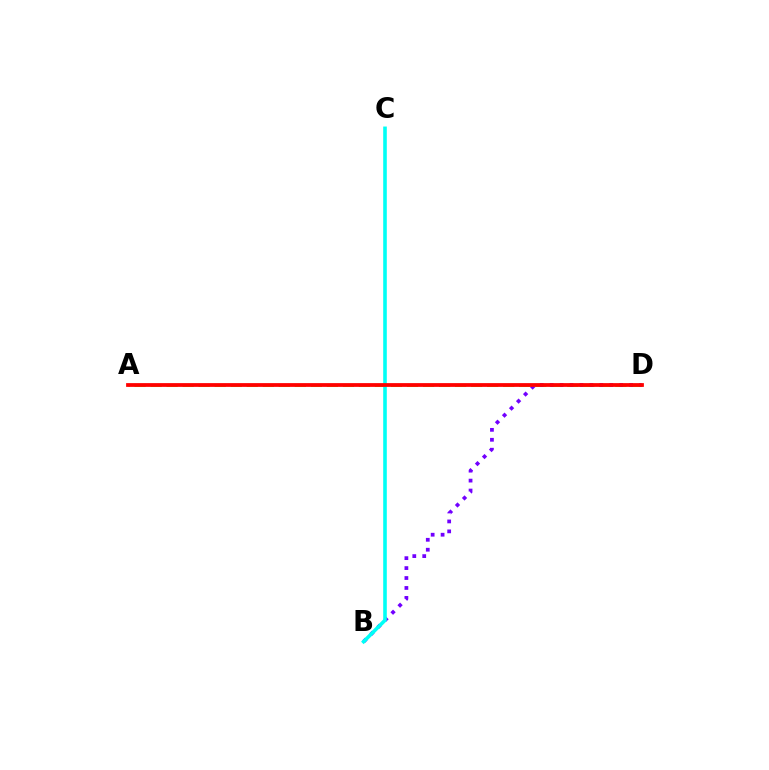{('A', 'D'): [{'color': '#84ff00', 'line_style': 'dashed', 'thickness': 2.18}, {'color': '#ff0000', 'line_style': 'solid', 'thickness': 2.71}], ('B', 'D'): [{'color': '#7200ff', 'line_style': 'dotted', 'thickness': 2.7}], ('B', 'C'): [{'color': '#00fff6', 'line_style': 'solid', 'thickness': 2.59}]}